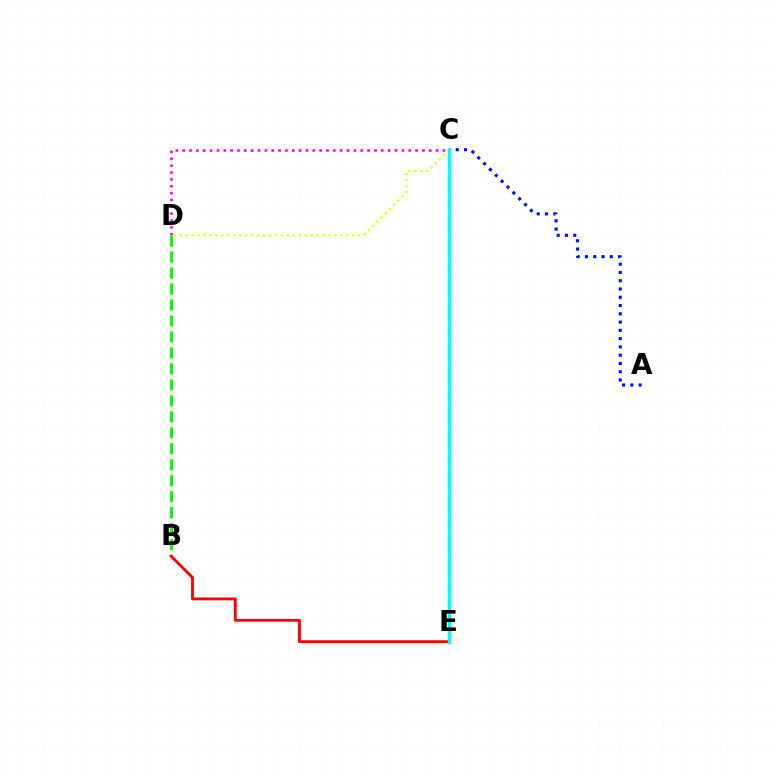{('C', 'D'): [{'color': '#ee00ff', 'line_style': 'dotted', 'thickness': 1.86}, {'color': '#fcf500', 'line_style': 'dotted', 'thickness': 1.62}], ('B', 'D'): [{'color': '#08ff00', 'line_style': 'dashed', 'thickness': 2.17}], ('A', 'C'): [{'color': '#0010ff', 'line_style': 'dotted', 'thickness': 2.25}], ('B', 'E'): [{'color': '#ff0000', 'line_style': 'solid', 'thickness': 2.04}], ('C', 'E'): [{'color': '#00fff6', 'line_style': 'solid', 'thickness': 2.51}]}